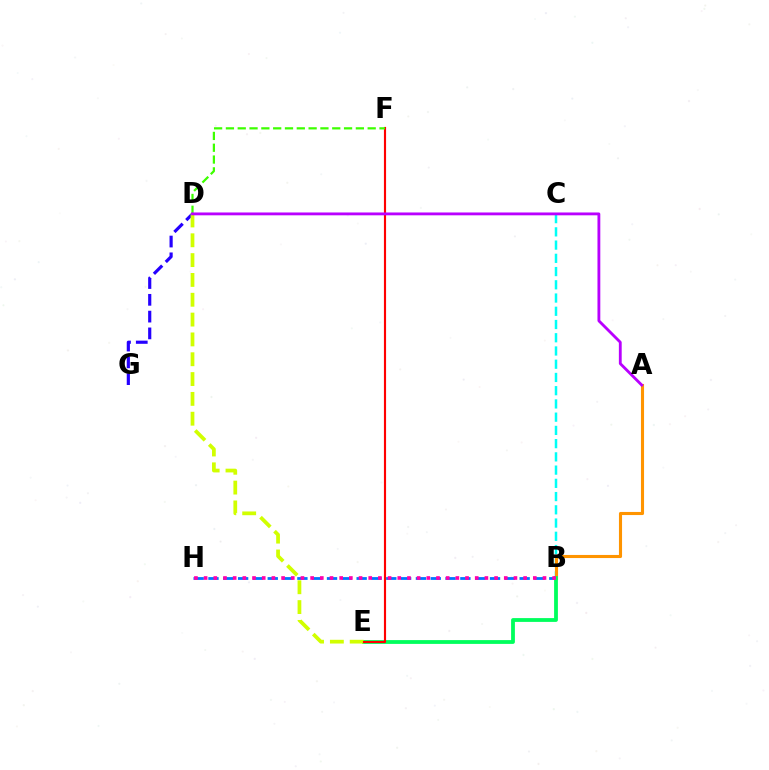{('B', 'H'): [{'color': '#0074ff', 'line_style': 'dashed', 'thickness': 2.01}, {'color': '#ff00ac', 'line_style': 'dotted', 'thickness': 2.63}], ('D', 'G'): [{'color': '#2500ff', 'line_style': 'dashed', 'thickness': 2.28}], ('B', 'C'): [{'color': '#00fff6', 'line_style': 'dashed', 'thickness': 1.8}], ('A', 'B'): [{'color': '#ff9400', 'line_style': 'solid', 'thickness': 2.23}], ('B', 'E'): [{'color': '#00ff5c', 'line_style': 'solid', 'thickness': 2.73}], ('D', 'E'): [{'color': '#d1ff00', 'line_style': 'dashed', 'thickness': 2.69}], ('E', 'F'): [{'color': '#ff0000', 'line_style': 'solid', 'thickness': 1.55}], ('D', 'F'): [{'color': '#3dff00', 'line_style': 'dashed', 'thickness': 1.6}], ('A', 'D'): [{'color': '#b900ff', 'line_style': 'solid', 'thickness': 2.04}]}